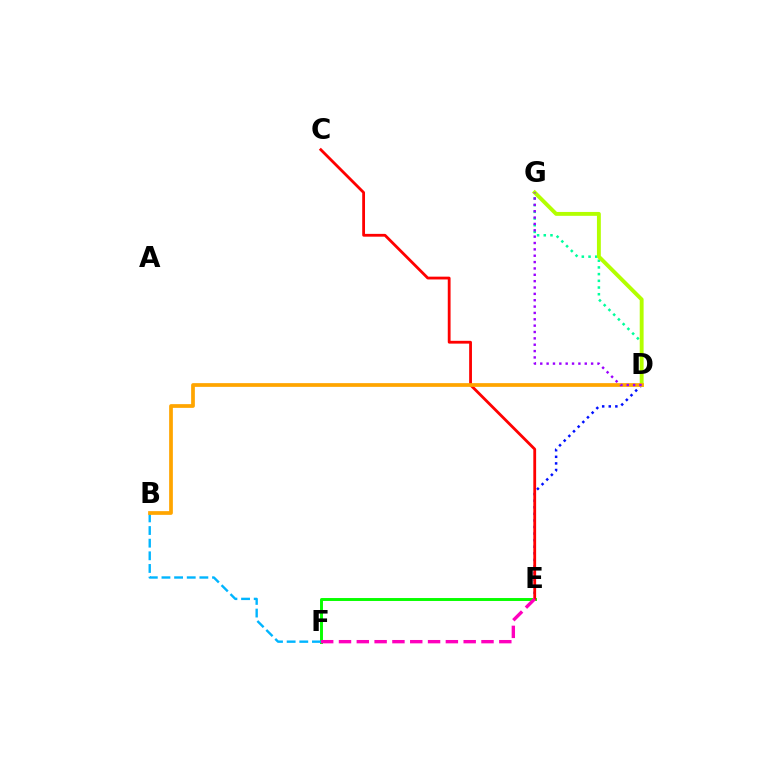{('D', 'E'): [{'color': '#0010ff', 'line_style': 'dotted', 'thickness': 1.79}], ('D', 'G'): [{'color': '#00ff9d', 'line_style': 'dotted', 'thickness': 1.82}, {'color': '#b3ff00', 'line_style': 'solid', 'thickness': 2.8}, {'color': '#9b00ff', 'line_style': 'dotted', 'thickness': 1.73}], ('E', 'F'): [{'color': '#08ff00', 'line_style': 'solid', 'thickness': 2.12}, {'color': '#ff00bd', 'line_style': 'dashed', 'thickness': 2.42}], ('B', 'F'): [{'color': '#00b5ff', 'line_style': 'dashed', 'thickness': 1.72}], ('C', 'E'): [{'color': '#ff0000', 'line_style': 'solid', 'thickness': 2.02}], ('B', 'D'): [{'color': '#ffa500', 'line_style': 'solid', 'thickness': 2.68}]}